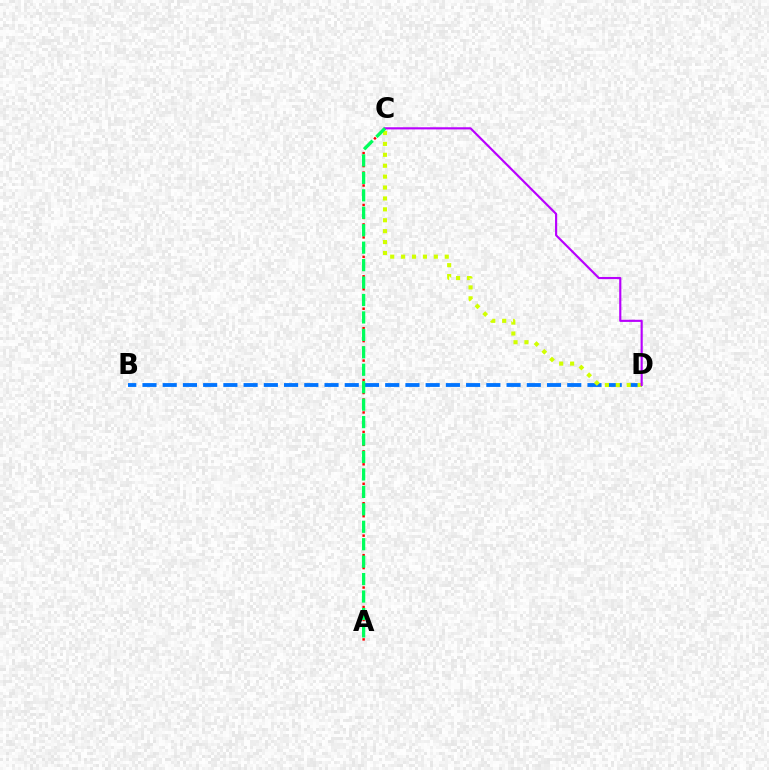{('B', 'D'): [{'color': '#0074ff', 'line_style': 'dashed', 'thickness': 2.75}], ('C', 'D'): [{'color': '#d1ff00', 'line_style': 'dotted', 'thickness': 2.96}, {'color': '#b900ff', 'line_style': 'solid', 'thickness': 1.55}], ('A', 'C'): [{'color': '#ff0000', 'line_style': 'dotted', 'thickness': 1.76}, {'color': '#00ff5c', 'line_style': 'dashed', 'thickness': 2.37}]}